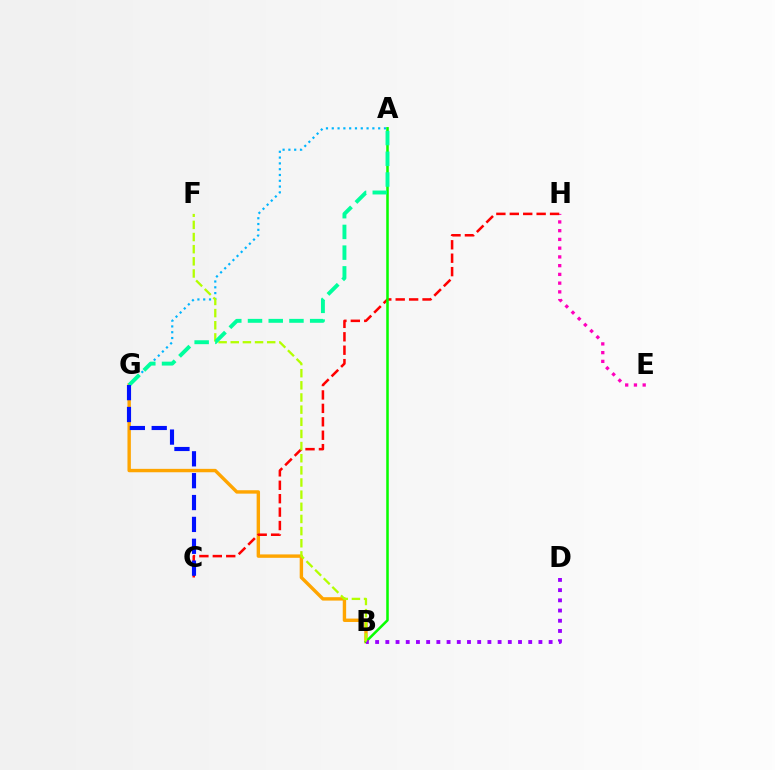{('E', 'H'): [{'color': '#ff00bd', 'line_style': 'dotted', 'thickness': 2.38}], ('B', 'G'): [{'color': '#ffa500', 'line_style': 'solid', 'thickness': 2.45}], ('C', 'H'): [{'color': '#ff0000', 'line_style': 'dashed', 'thickness': 1.82}], ('A', 'B'): [{'color': '#08ff00', 'line_style': 'solid', 'thickness': 1.83}], ('A', 'G'): [{'color': '#00b5ff', 'line_style': 'dotted', 'thickness': 1.58}, {'color': '#00ff9d', 'line_style': 'dashed', 'thickness': 2.82}], ('B', 'D'): [{'color': '#9b00ff', 'line_style': 'dotted', 'thickness': 2.77}], ('B', 'F'): [{'color': '#b3ff00', 'line_style': 'dashed', 'thickness': 1.65}], ('C', 'G'): [{'color': '#0010ff', 'line_style': 'dashed', 'thickness': 2.97}]}